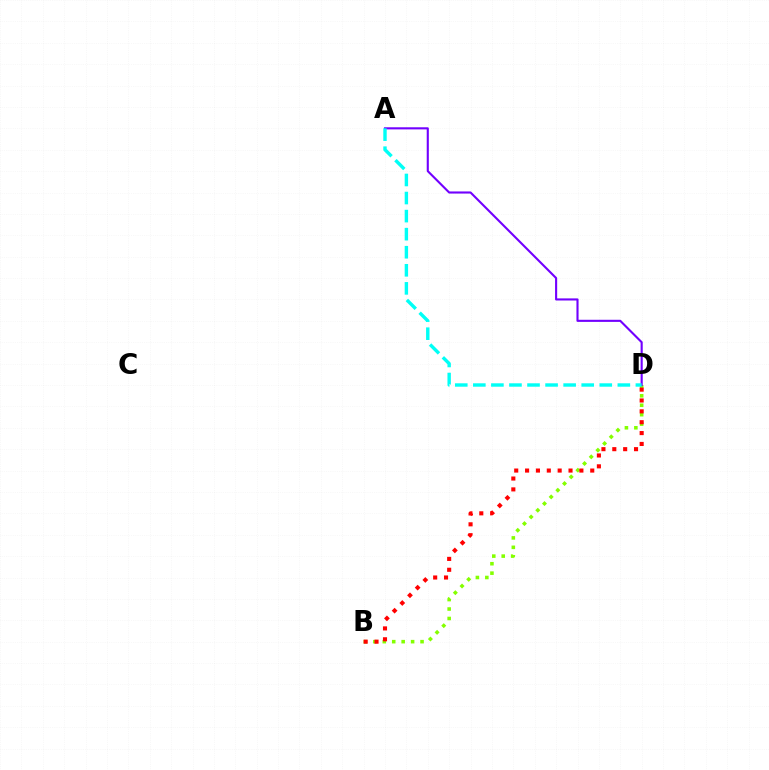{('B', 'D'): [{'color': '#84ff00', 'line_style': 'dotted', 'thickness': 2.57}, {'color': '#ff0000', 'line_style': 'dotted', 'thickness': 2.95}], ('A', 'D'): [{'color': '#7200ff', 'line_style': 'solid', 'thickness': 1.52}, {'color': '#00fff6', 'line_style': 'dashed', 'thickness': 2.45}]}